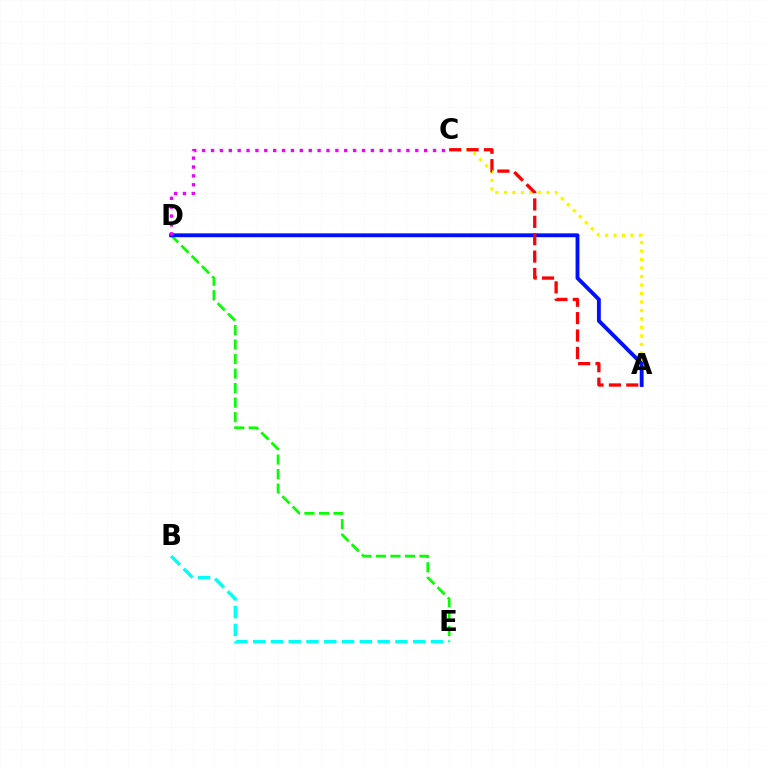{('D', 'E'): [{'color': '#08ff00', 'line_style': 'dashed', 'thickness': 1.97}], ('A', 'C'): [{'color': '#fcf500', 'line_style': 'dotted', 'thickness': 2.31}, {'color': '#ff0000', 'line_style': 'dashed', 'thickness': 2.36}], ('A', 'D'): [{'color': '#0010ff', 'line_style': 'solid', 'thickness': 2.79}], ('C', 'D'): [{'color': '#ee00ff', 'line_style': 'dotted', 'thickness': 2.41}], ('B', 'E'): [{'color': '#00fff6', 'line_style': 'dashed', 'thickness': 2.42}]}